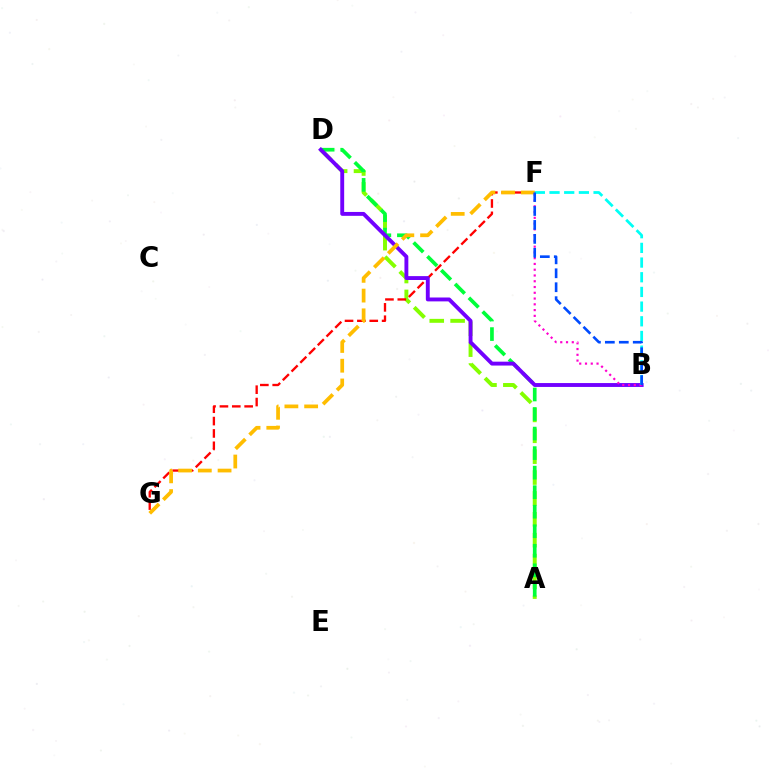{('A', 'D'): [{'color': '#84ff00', 'line_style': 'dashed', 'thickness': 2.84}, {'color': '#00ff39', 'line_style': 'dashed', 'thickness': 2.65}], ('F', 'G'): [{'color': '#ff0000', 'line_style': 'dashed', 'thickness': 1.68}, {'color': '#ffbd00', 'line_style': 'dashed', 'thickness': 2.68}], ('B', 'D'): [{'color': '#7200ff', 'line_style': 'solid', 'thickness': 2.8}], ('B', 'F'): [{'color': '#ff00cf', 'line_style': 'dotted', 'thickness': 1.57}, {'color': '#00fff6', 'line_style': 'dashed', 'thickness': 1.99}, {'color': '#004bff', 'line_style': 'dashed', 'thickness': 1.89}]}